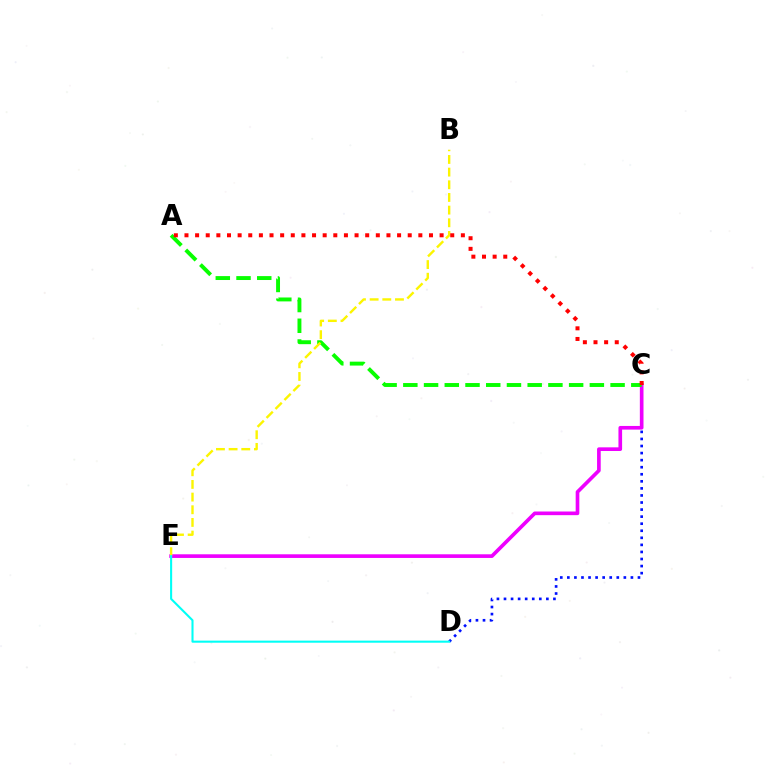{('C', 'D'): [{'color': '#0010ff', 'line_style': 'dotted', 'thickness': 1.92}], ('C', 'E'): [{'color': '#ee00ff', 'line_style': 'solid', 'thickness': 2.63}], ('A', 'C'): [{'color': '#08ff00', 'line_style': 'dashed', 'thickness': 2.82}, {'color': '#ff0000', 'line_style': 'dotted', 'thickness': 2.89}], ('B', 'E'): [{'color': '#fcf500', 'line_style': 'dashed', 'thickness': 1.72}], ('D', 'E'): [{'color': '#00fff6', 'line_style': 'solid', 'thickness': 1.5}]}